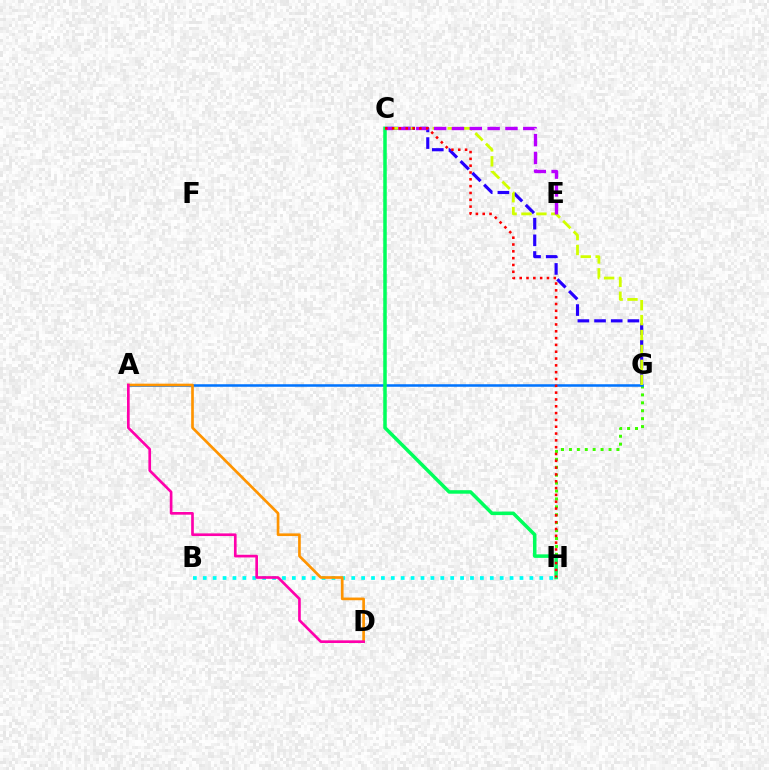{('G', 'H'): [{'color': '#3dff00', 'line_style': 'dotted', 'thickness': 2.15}], ('C', 'G'): [{'color': '#2500ff', 'line_style': 'dashed', 'thickness': 2.26}, {'color': '#d1ff00', 'line_style': 'dashed', 'thickness': 2.03}], ('B', 'H'): [{'color': '#00fff6', 'line_style': 'dotted', 'thickness': 2.69}], ('A', 'G'): [{'color': '#0074ff', 'line_style': 'solid', 'thickness': 1.83}], ('A', 'D'): [{'color': '#ff9400', 'line_style': 'solid', 'thickness': 1.92}, {'color': '#ff00ac', 'line_style': 'solid', 'thickness': 1.92}], ('C', 'H'): [{'color': '#00ff5c', 'line_style': 'solid', 'thickness': 2.53}, {'color': '#ff0000', 'line_style': 'dotted', 'thickness': 1.85}], ('C', 'E'): [{'color': '#b900ff', 'line_style': 'dashed', 'thickness': 2.42}]}